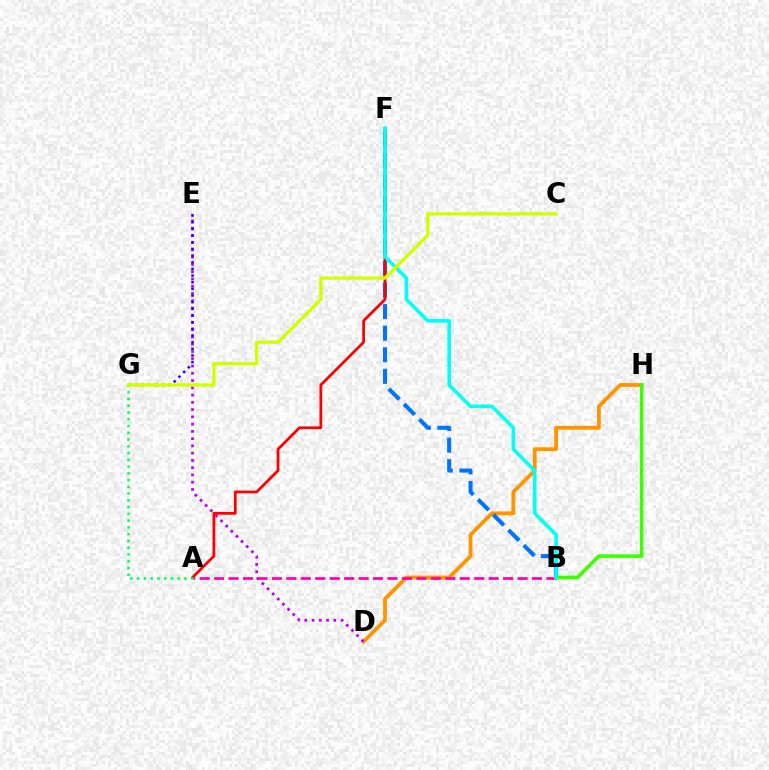{('D', 'H'): [{'color': '#ff9400', 'line_style': 'solid', 'thickness': 2.73}], ('D', 'E'): [{'color': '#b900ff', 'line_style': 'dotted', 'thickness': 1.97}], ('A', 'B'): [{'color': '#ff00ac', 'line_style': 'dashed', 'thickness': 1.96}], ('B', 'F'): [{'color': '#0074ff', 'line_style': 'dashed', 'thickness': 2.93}, {'color': '#00fff6', 'line_style': 'solid', 'thickness': 2.56}], ('E', 'G'): [{'color': '#2500ff', 'line_style': 'dotted', 'thickness': 1.81}], ('B', 'H'): [{'color': '#3dff00', 'line_style': 'solid', 'thickness': 2.57}], ('A', 'F'): [{'color': '#ff0000', 'line_style': 'solid', 'thickness': 1.99}], ('A', 'G'): [{'color': '#00ff5c', 'line_style': 'dotted', 'thickness': 1.84}], ('C', 'G'): [{'color': '#d1ff00', 'line_style': 'solid', 'thickness': 2.39}]}